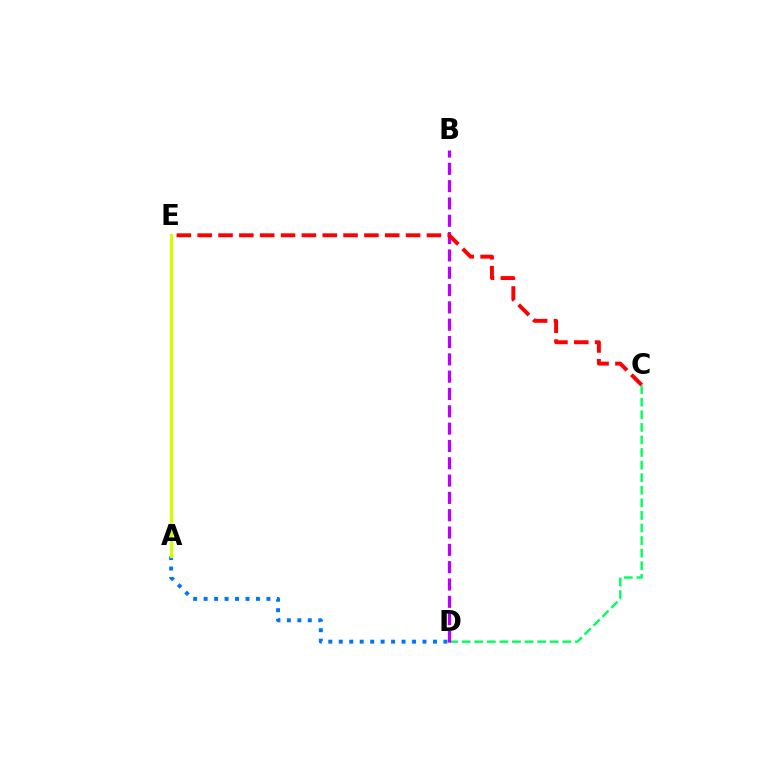{('C', 'D'): [{'color': '#00ff5c', 'line_style': 'dashed', 'thickness': 1.71}], ('A', 'D'): [{'color': '#0074ff', 'line_style': 'dotted', 'thickness': 2.84}], ('A', 'E'): [{'color': '#d1ff00', 'line_style': 'solid', 'thickness': 2.34}], ('B', 'D'): [{'color': '#b900ff', 'line_style': 'dashed', 'thickness': 2.35}], ('C', 'E'): [{'color': '#ff0000', 'line_style': 'dashed', 'thickness': 2.83}]}